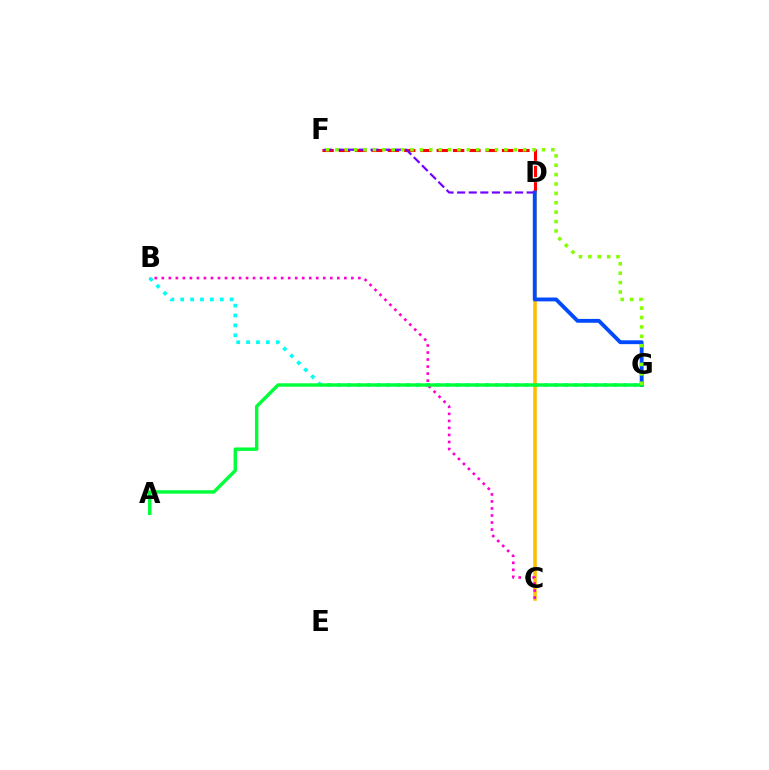{('B', 'G'): [{'color': '#00fff6', 'line_style': 'dotted', 'thickness': 2.68}], ('D', 'F'): [{'color': '#ff0000', 'line_style': 'dashed', 'thickness': 2.22}, {'color': '#7200ff', 'line_style': 'dashed', 'thickness': 1.57}], ('C', 'D'): [{'color': '#ffbd00', 'line_style': 'solid', 'thickness': 2.53}], ('B', 'C'): [{'color': '#ff00cf', 'line_style': 'dotted', 'thickness': 1.91}], ('D', 'G'): [{'color': '#004bff', 'line_style': 'solid', 'thickness': 2.78}], ('A', 'G'): [{'color': '#00ff39', 'line_style': 'solid', 'thickness': 2.46}], ('F', 'G'): [{'color': '#84ff00', 'line_style': 'dotted', 'thickness': 2.55}]}